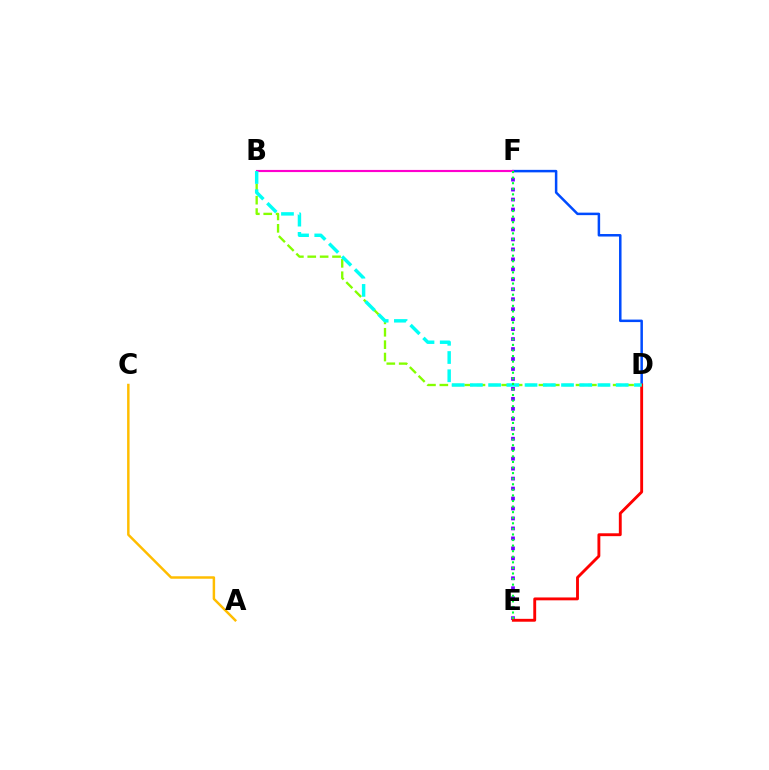{('E', 'F'): [{'color': '#7200ff', 'line_style': 'dotted', 'thickness': 2.71}, {'color': '#00ff39', 'line_style': 'dotted', 'thickness': 1.51}], ('D', 'F'): [{'color': '#004bff', 'line_style': 'solid', 'thickness': 1.8}], ('D', 'E'): [{'color': '#ff0000', 'line_style': 'solid', 'thickness': 2.07}], ('B', 'D'): [{'color': '#84ff00', 'line_style': 'dashed', 'thickness': 1.68}, {'color': '#00fff6', 'line_style': 'dashed', 'thickness': 2.48}], ('A', 'C'): [{'color': '#ffbd00', 'line_style': 'solid', 'thickness': 1.78}], ('B', 'F'): [{'color': '#ff00cf', 'line_style': 'solid', 'thickness': 1.55}]}